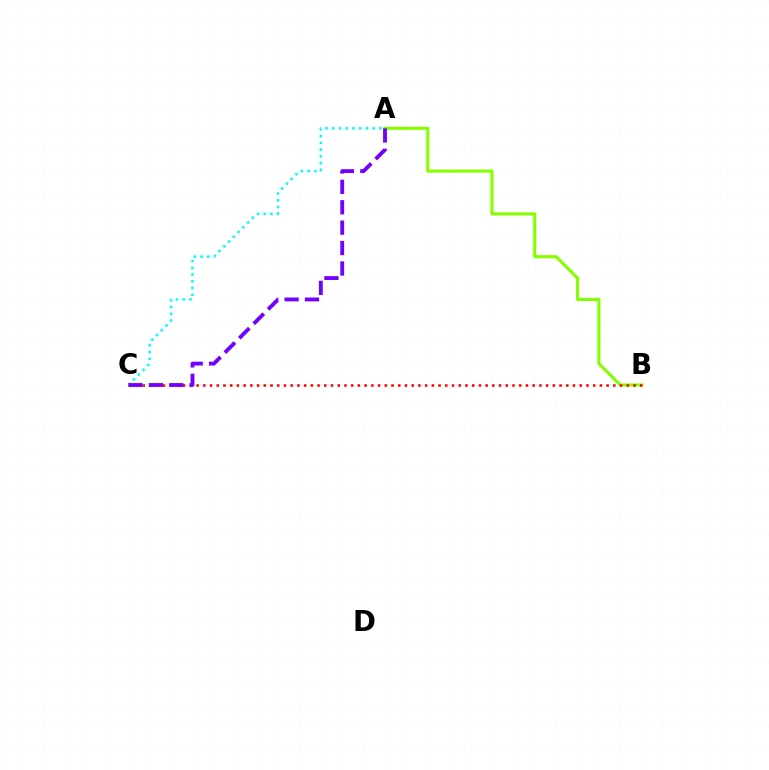{('A', 'B'): [{'color': '#84ff00', 'line_style': 'solid', 'thickness': 2.23}], ('B', 'C'): [{'color': '#ff0000', 'line_style': 'dotted', 'thickness': 1.83}], ('A', 'C'): [{'color': '#00fff6', 'line_style': 'dotted', 'thickness': 1.83}, {'color': '#7200ff', 'line_style': 'dashed', 'thickness': 2.77}]}